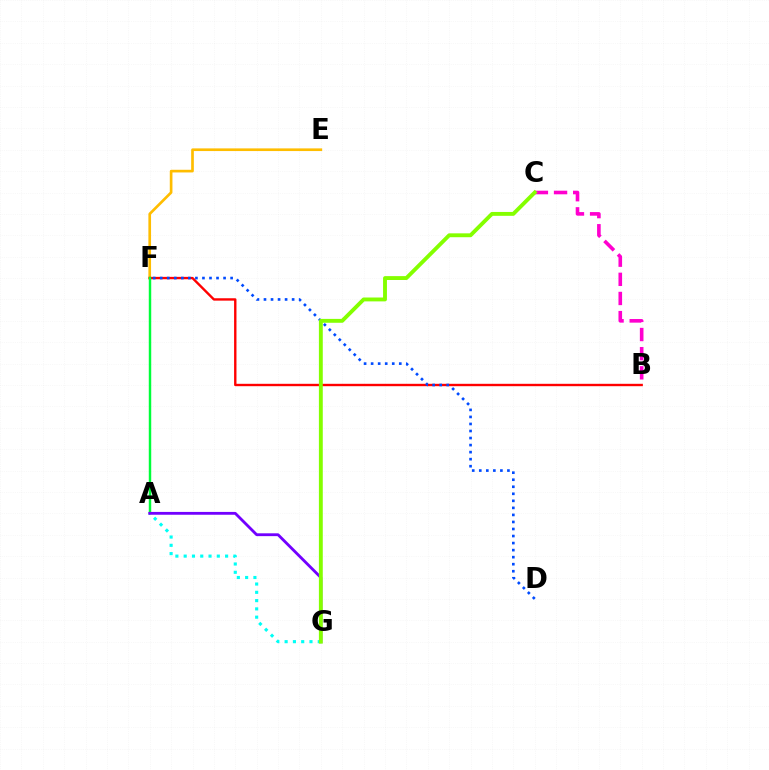{('E', 'F'): [{'color': '#ffbd00', 'line_style': 'solid', 'thickness': 1.92}], ('B', 'C'): [{'color': '#ff00cf', 'line_style': 'dashed', 'thickness': 2.6}], ('B', 'F'): [{'color': '#ff0000', 'line_style': 'solid', 'thickness': 1.72}], ('A', 'G'): [{'color': '#00fff6', 'line_style': 'dotted', 'thickness': 2.25}, {'color': '#7200ff', 'line_style': 'solid', 'thickness': 2.03}], ('A', 'F'): [{'color': '#00ff39', 'line_style': 'solid', 'thickness': 1.77}], ('D', 'F'): [{'color': '#004bff', 'line_style': 'dotted', 'thickness': 1.91}], ('C', 'G'): [{'color': '#84ff00', 'line_style': 'solid', 'thickness': 2.79}]}